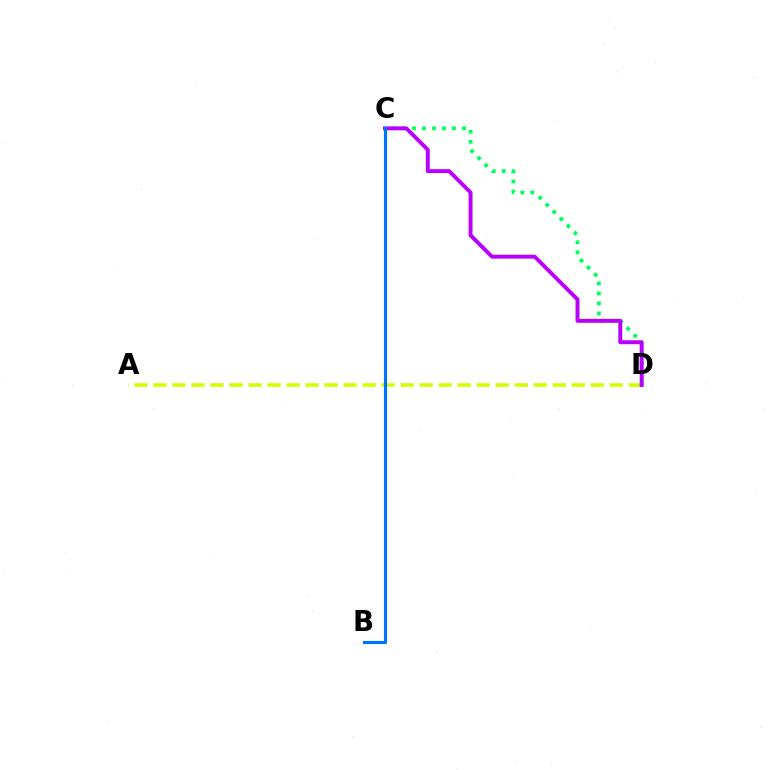{('C', 'D'): [{'color': '#00ff5c', 'line_style': 'dotted', 'thickness': 2.72}, {'color': '#b900ff', 'line_style': 'solid', 'thickness': 2.83}], ('B', 'C'): [{'color': '#ff0000', 'line_style': 'dotted', 'thickness': 2.11}, {'color': '#0074ff', 'line_style': 'solid', 'thickness': 2.26}], ('A', 'D'): [{'color': '#d1ff00', 'line_style': 'dashed', 'thickness': 2.58}]}